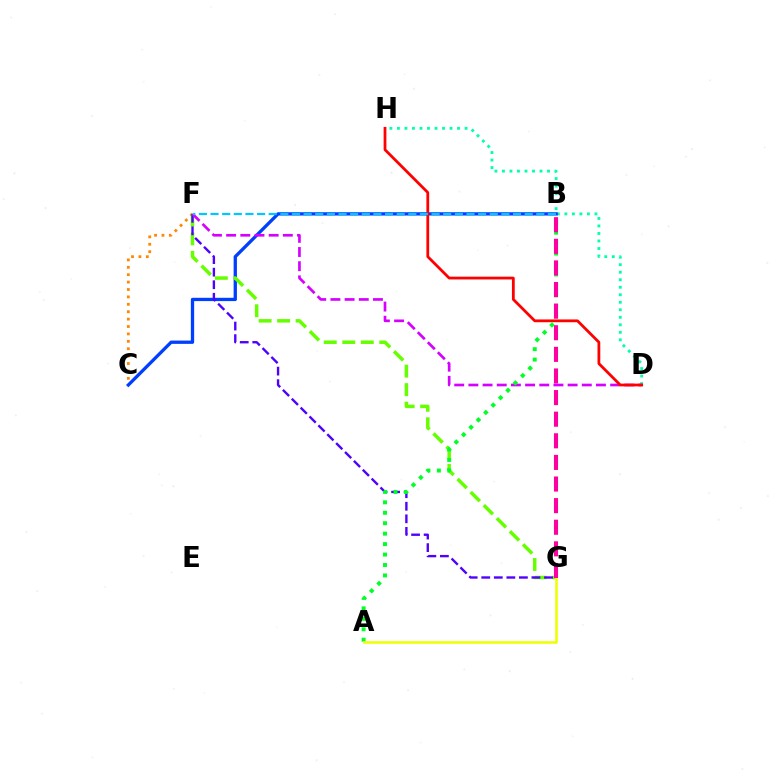{('C', 'F'): [{'color': '#ff8800', 'line_style': 'dotted', 'thickness': 2.01}], ('D', 'H'): [{'color': '#00ffaf', 'line_style': 'dotted', 'thickness': 2.04}, {'color': '#ff0000', 'line_style': 'solid', 'thickness': 2.0}], ('B', 'C'): [{'color': '#003fff', 'line_style': 'solid', 'thickness': 2.38}], ('F', 'G'): [{'color': '#66ff00', 'line_style': 'dashed', 'thickness': 2.51}, {'color': '#4f00ff', 'line_style': 'dashed', 'thickness': 1.71}], ('D', 'F'): [{'color': '#d600ff', 'line_style': 'dashed', 'thickness': 1.93}], ('A', 'B'): [{'color': '#00ff27', 'line_style': 'dotted', 'thickness': 2.84}], ('A', 'G'): [{'color': '#eeff00', 'line_style': 'solid', 'thickness': 1.83}], ('B', 'G'): [{'color': '#ff00a0', 'line_style': 'dashed', 'thickness': 2.94}], ('B', 'F'): [{'color': '#00c7ff', 'line_style': 'dashed', 'thickness': 1.58}]}